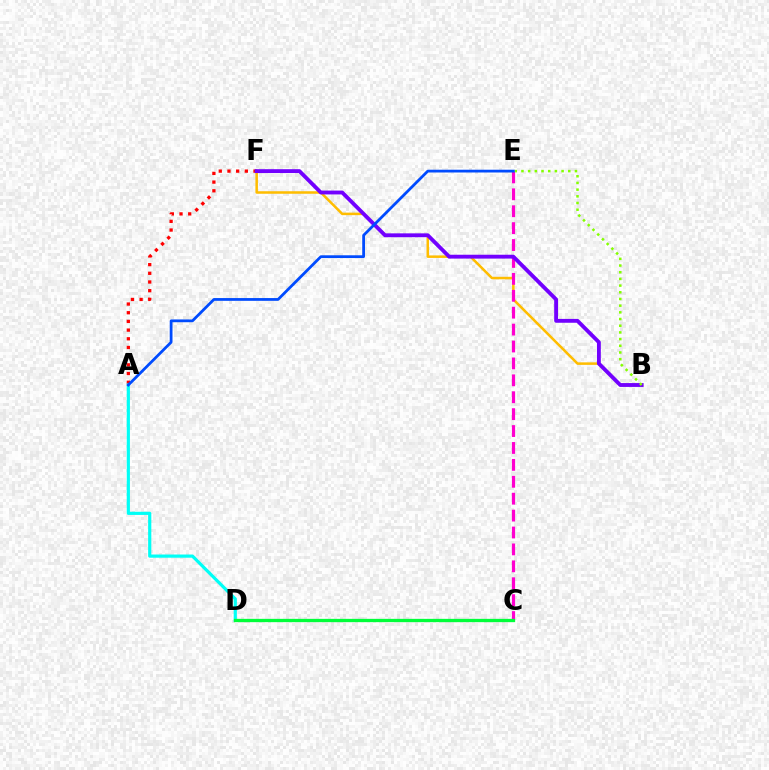{('A', 'F'): [{'color': '#ff0000', 'line_style': 'dotted', 'thickness': 2.36}], ('B', 'F'): [{'color': '#ffbd00', 'line_style': 'solid', 'thickness': 1.82}, {'color': '#7200ff', 'line_style': 'solid', 'thickness': 2.77}], ('C', 'E'): [{'color': '#ff00cf', 'line_style': 'dashed', 'thickness': 2.3}], ('A', 'D'): [{'color': '#00fff6', 'line_style': 'solid', 'thickness': 2.3}], ('C', 'D'): [{'color': '#00ff39', 'line_style': 'solid', 'thickness': 2.38}], ('B', 'E'): [{'color': '#84ff00', 'line_style': 'dotted', 'thickness': 1.82}], ('A', 'E'): [{'color': '#004bff', 'line_style': 'solid', 'thickness': 2.0}]}